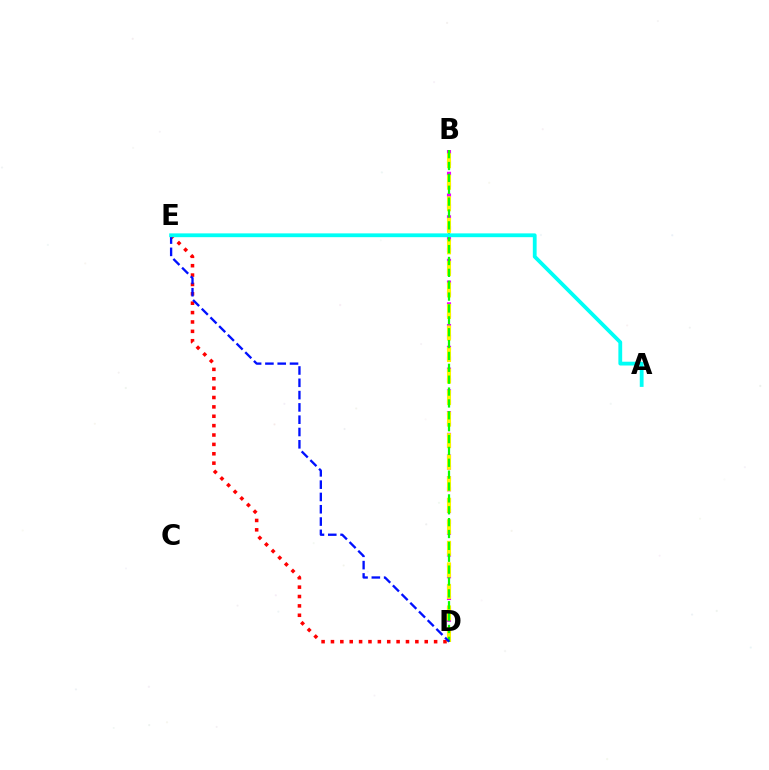{('B', 'D'): [{'color': '#ee00ff', 'line_style': 'dotted', 'thickness': 2.96}, {'color': '#fcf500', 'line_style': 'dashed', 'thickness': 2.93}, {'color': '#08ff00', 'line_style': 'dashed', 'thickness': 1.61}], ('D', 'E'): [{'color': '#ff0000', 'line_style': 'dotted', 'thickness': 2.55}, {'color': '#0010ff', 'line_style': 'dashed', 'thickness': 1.67}], ('A', 'E'): [{'color': '#00fff6', 'line_style': 'solid', 'thickness': 2.73}]}